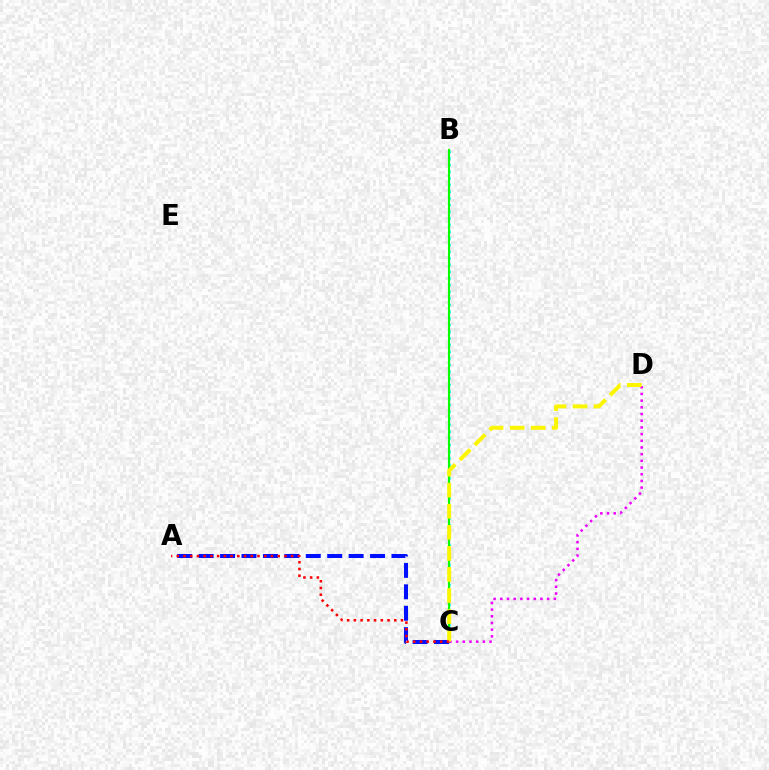{('A', 'C'): [{'color': '#0010ff', 'line_style': 'dashed', 'thickness': 2.91}, {'color': '#ff0000', 'line_style': 'dotted', 'thickness': 1.83}], ('B', 'C'): [{'color': '#00fff6', 'line_style': 'dotted', 'thickness': 1.81}, {'color': '#08ff00', 'line_style': 'solid', 'thickness': 1.55}], ('C', 'D'): [{'color': '#ee00ff', 'line_style': 'dotted', 'thickness': 1.82}, {'color': '#fcf500', 'line_style': 'dashed', 'thickness': 2.86}]}